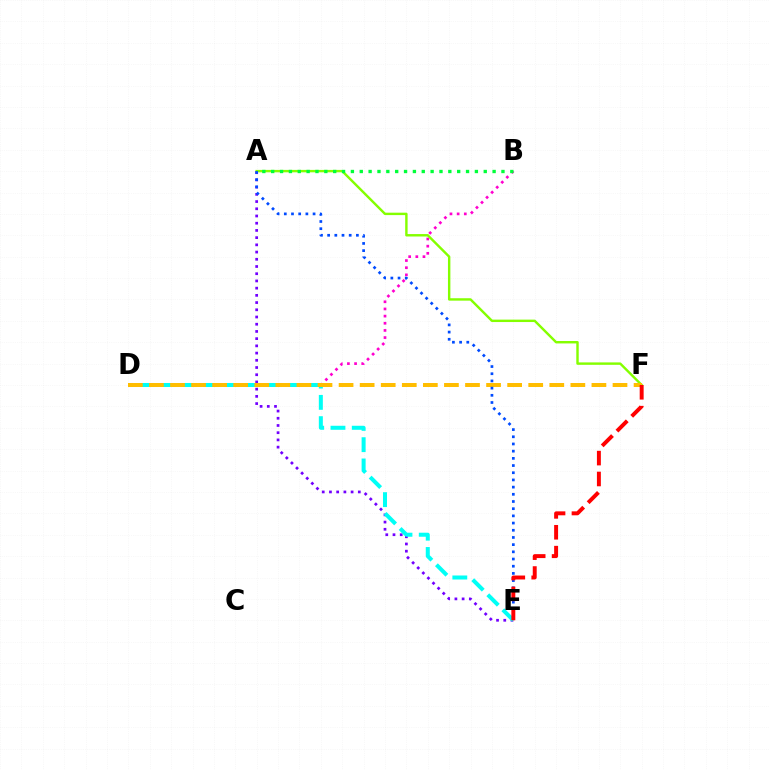{('B', 'D'): [{'color': '#ff00cf', 'line_style': 'dotted', 'thickness': 1.94}], ('A', 'E'): [{'color': '#7200ff', 'line_style': 'dotted', 'thickness': 1.96}, {'color': '#004bff', 'line_style': 'dotted', 'thickness': 1.95}], ('A', 'F'): [{'color': '#84ff00', 'line_style': 'solid', 'thickness': 1.74}], ('D', 'E'): [{'color': '#00fff6', 'line_style': 'dashed', 'thickness': 2.89}], ('D', 'F'): [{'color': '#ffbd00', 'line_style': 'dashed', 'thickness': 2.86}], ('A', 'B'): [{'color': '#00ff39', 'line_style': 'dotted', 'thickness': 2.41}], ('E', 'F'): [{'color': '#ff0000', 'line_style': 'dashed', 'thickness': 2.84}]}